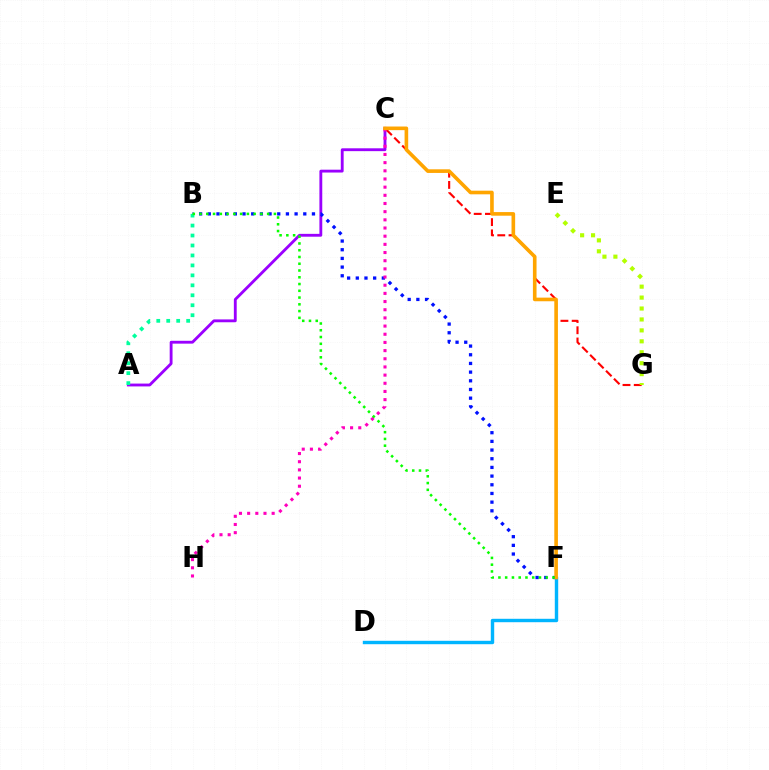{('A', 'C'): [{'color': '#9b00ff', 'line_style': 'solid', 'thickness': 2.05}], ('C', 'G'): [{'color': '#ff0000', 'line_style': 'dashed', 'thickness': 1.53}], ('B', 'F'): [{'color': '#0010ff', 'line_style': 'dotted', 'thickness': 2.36}, {'color': '#08ff00', 'line_style': 'dotted', 'thickness': 1.84}], ('C', 'H'): [{'color': '#ff00bd', 'line_style': 'dotted', 'thickness': 2.22}], ('A', 'B'): [{'color': '#00ff9d', 'line_style': 'dotted', 'thickness': 2.71}], ('D', 'F'): [{'color': '#00b5ff', 'line_style': 'solid', 'thickness': 2.45}], ('C', 'F'): [{'color': '#ffa500', 'line_style': 'solid', 'thickness': 2.61}], ('E', 'G'): [{'color': '#b3ff00', 'line_style': 'dotted', 'thickness': 2.97}]}